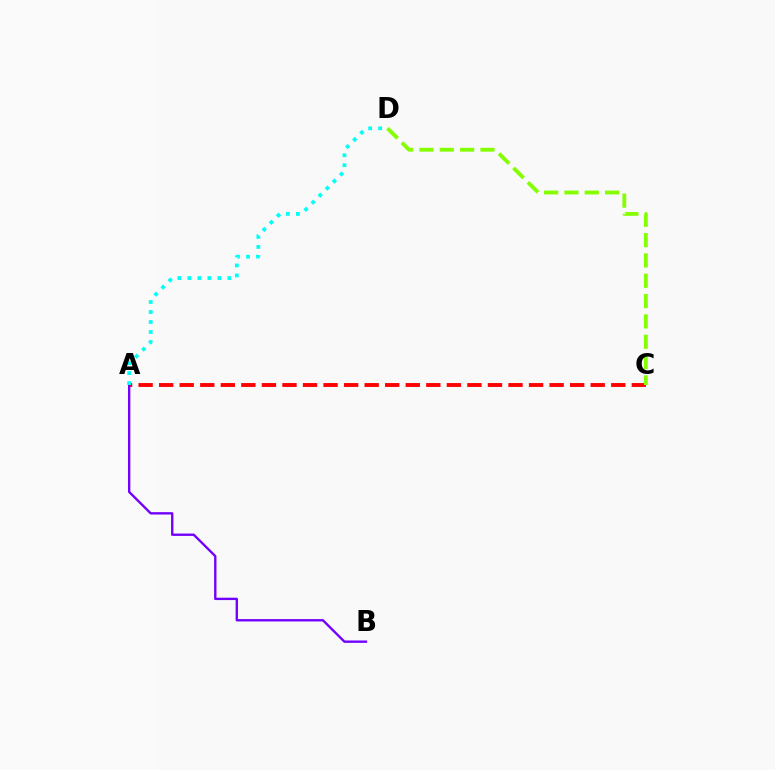{('A', 'C'): [{'color': '#ff0000', 'line_style': 'dashed', 'thickness': 2.79}], ('A', 'B'): [{'color': '#7200ff', 'line_style': 'solid', 'thickness': 1.7}], ('C', 'D'): [{'color': '#84ff00', 'line_style': 'dashed', 'thickness': 2.76}], ('A', 'D'): [{'color': '#00fff6', 'line_style': 'dotted', 'thickness': 2.72}]}